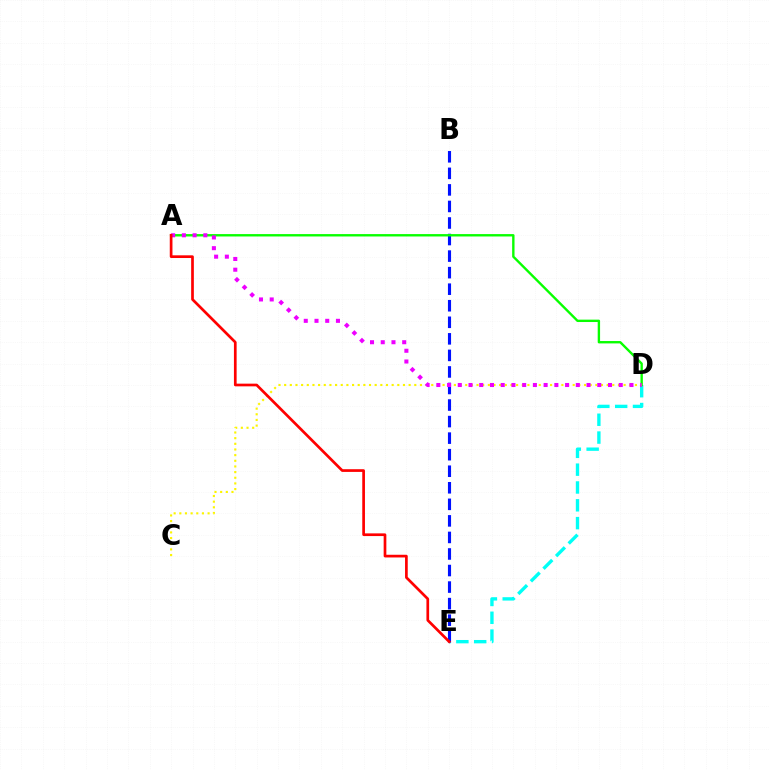{('D', 'E'): [{'color': '#00fff6', 'line_style': 'dashed', 'thickness': 2.42}], ('B', 'E'): [{'color': '#0010ff', 'line_style': 'dashed', 'thickness': 2.25}], ('A', 'D'): [{'color': '#08ff00', 'line_style': 'solid', 'thickness': 1.71}, {'color': '#ee00ff', 'line_style': 'dotted', 'thickness': 2.92}], ('C', 'D'): [{'color': '#fcf500', 'line_style': 'dotted', 'thickness': 1.54}], ('A', 'E'): [{'color': '#ff0000', 'line_style': 'solid', 'thickness': 1.94}]}